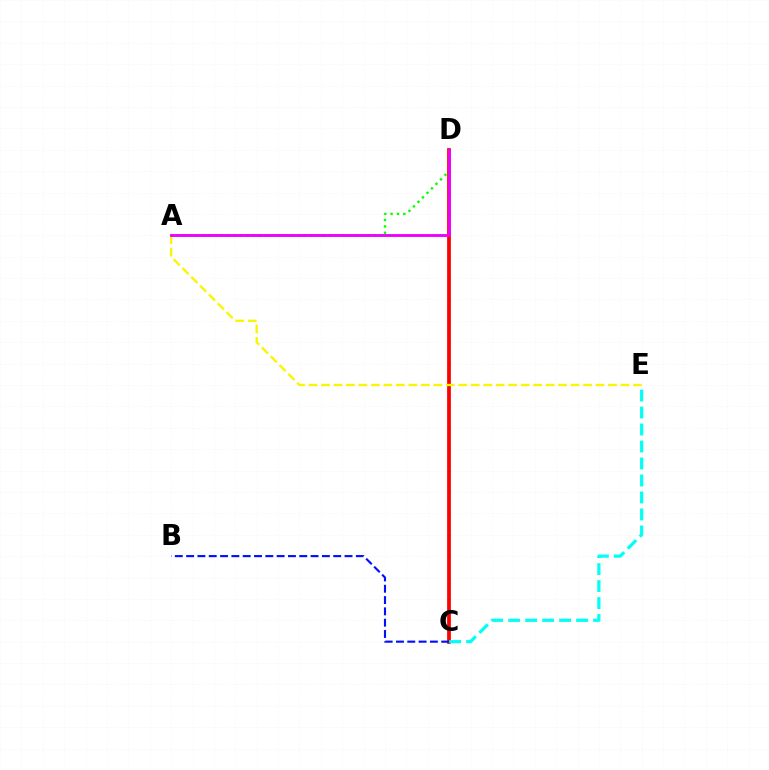{('C', 'D'): [{'color': '#ff0000', 'line_style': 'solid', 'thickness': 2.7}], ('B', 'C'): [{'color': '#0010ff', 'line_style': 'dashed', 'thickness': 1.54}], ('A', 'D'): [{'color': '#08ff00', 'line_style': 'dotted', 'thickness': 1.73}, {'color': '#ee00ff', 'line_style': 'solid', 'thickness': 2.07}], ('A', 'E'): [{'color': '#fcf500', 'line_style': 'dashed', 'thickness': 1.7}], ('C', 'E'): [{'color': '#00fff6', 'line_style': 'dashed', 'thickness': 2.31}]}